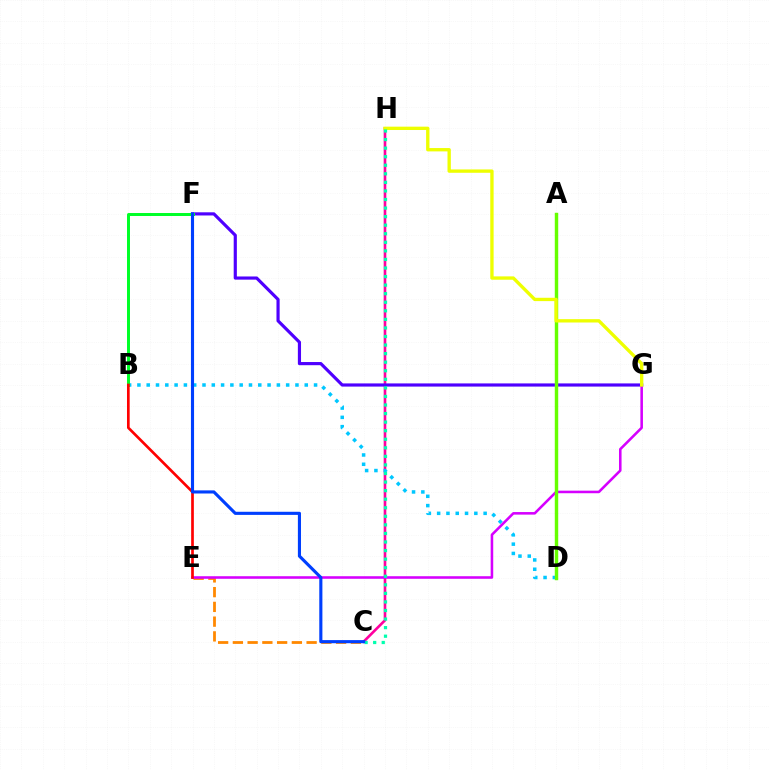{('C', 'H'): [{'color': '#ff00a0', 'line_style': 'solid', 'thickness': 1.9}, {'color': '#00ffaf', 'line_style': 'dotted', 'thickness': 2.33}], ('B', 'D'): [{'color': '#00c7ff', 'line_style': 'dotted', 'thickness': 2.53}], ('F', 'G'): [{'color': '#4f00ff', 'line_style': 'solid', 'thickness': 2.28}], ('C', 'E'): [{'color': '#ff8800', 'line_style': 'dashed', 'thickness': 2.0}], ('E', 'G'): [{'color': '#d600ff', 'line_style': 'solid', 'thickness': 1.85}], ('B', 'F'): [{'color': '#00ff27', 'line_style': 'solid', 'thickness': 2.14}], ('A', 'D'): [{'color': '#66ff00', 'line_style': 'solid', 'thickness': 2.47}], ('G', 'H'): [{'color': '#eeff00', 'line_style': 'solid', 'thickness': 2.41}], ('B', 'E'): [{'color': '#ff0000', 'line_style': 'solid', 'thickness': 1.93}], ('C', 'F'): [{'color': '#003fff', 'line_style': 'solid', 'thickness': 2.25}]}